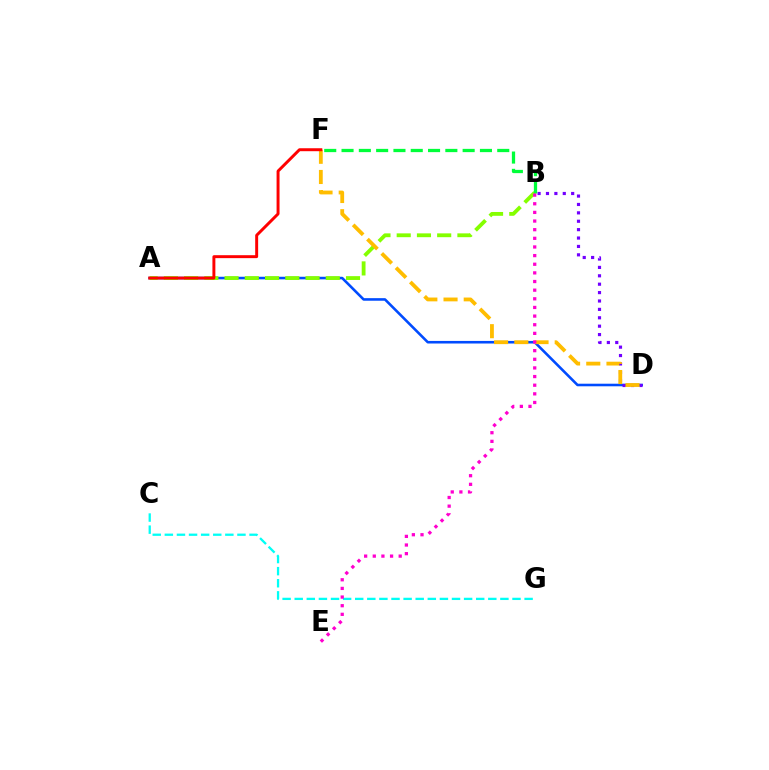{('A', 'D'): [{'color': '#004bff', 'line_style': 'solid', 'thickness': 1.86}], ('B', 'D'): [{'color': '#7200ff', 'line_style': 'dotted', 'thickness': 2.28}], ('C', 'G'): [{'color': '#00fff6', 'line_style': 'dashed', 'thickness': 1.64}], ('A', 'B'): [{'color': '#84ff00', 'line_style': 'dashed', 'thickness': 2.75}], ('B', 'F'): [{'color': '#00ff39', 'line_style': 'dashed', 'thickness': 2.35}], ('D', 'F'): [{'color': '#ffbd00', 'line_style': 'dashed', 'thickness': 2.74}], ('B', 'E'): [{'color': '#ff00cf', 'line_style': 'dotted', 'thickness': 2.35}], ('A', 'F'): [{'color': '#ff0000', 'line_style': 'solid', 'thickness': 2.12}]}